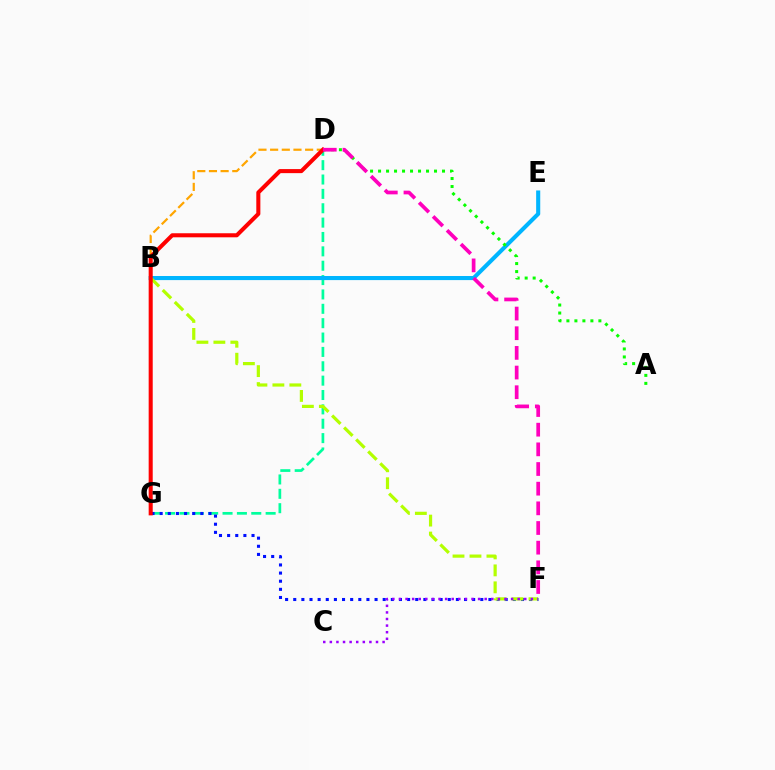{('D', 'G'): [{'color': '#00ff9d', 'line_style': 'dashed', 'thickness': 1.95}, {'color': '#ff0000', 'line_style': 'solid', 'thickness': 2.92}], ('F', 'G'): [{'color': '#0010ff', 'line_style': 'dotted', 'thickness': 2.21}], ('B', 'E'): [{'color': '#00b5ff', 'line_style': 'solid', 'thickness': 2.94}], ('A', 'D'): [{'color': '#08ff00', 'line_style': 'dotted', 'thickness': 2.17}], ('B', 'F'): [{'color': '#b3ff00', 'line_style': 'dashed', 'thickness': 2.3}], ('B', 'D'): [{'color': '#ffa500', 'line_style': 'dashed', 'thickness': 1.58}], ('C', 'F'): [{'color': '#9b00ff', 'line_style': 'dotted', 'thickness': 1.79}], ('D', 'F'): [{'color': '#ff00bd', 'line_style': 'dashed', 'thickness': 2.67}]}